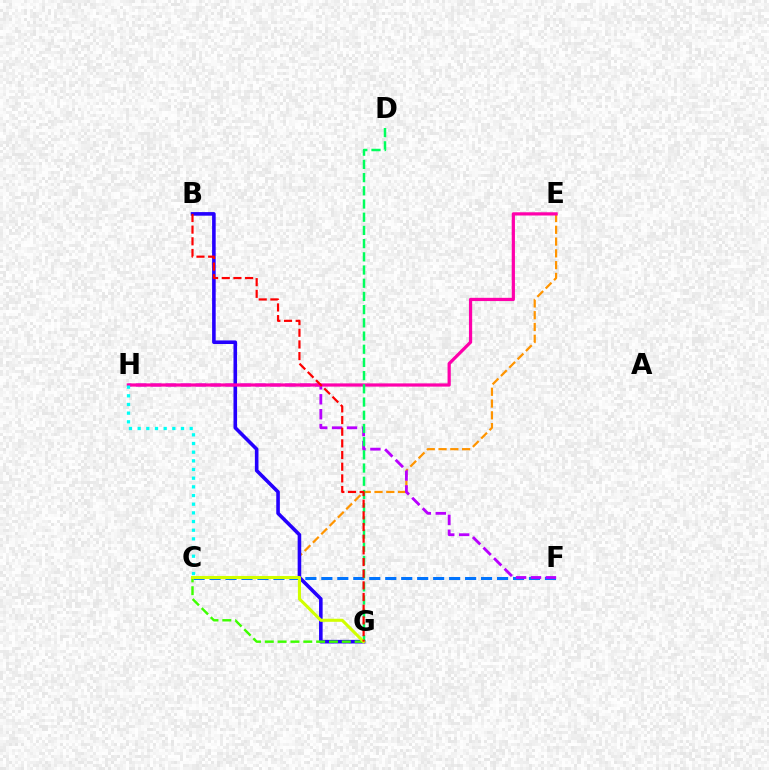{('C', 'F'): [{'color': '#0074ff', 'line_style': 'dashed', 'thickness': 2.17}], ('C', 'E'): [{'color': '#ff9400', 'line_style': 'dashed', 'thickness': 1.6}], ('F', 'H'): [{'color': '#b900ff', 'line_style': 'dashed', 'thickness': 2.03}], ('B', 'G'): [{'color': '#2500ff', 'line_style': 'solid', 'thickness': 2.58}, {'color': '#ff0000', 'line_style': 'dashed', 'thickness': 1.59}], ('E', 'H'): [{'color': '#ff00ac', 'line_style': 'solid', 'thickness': 2.32}], ('C', 'H'): [{'color': '#00fff6', 'line_style': 'dotted', 'thickness': 2.36}], ('D', 'G'): [{'color': '#00ff5c', 'line_style': 'dashed', 'thickness': 1.79}], ('C', 'G'): [{'color': '#3dff00', 'line_style': 'dashed', 'thickness': 1.74}, {'color': '#d1ff00', 'line_style': 'solid', 'thickness': 2.21}]}